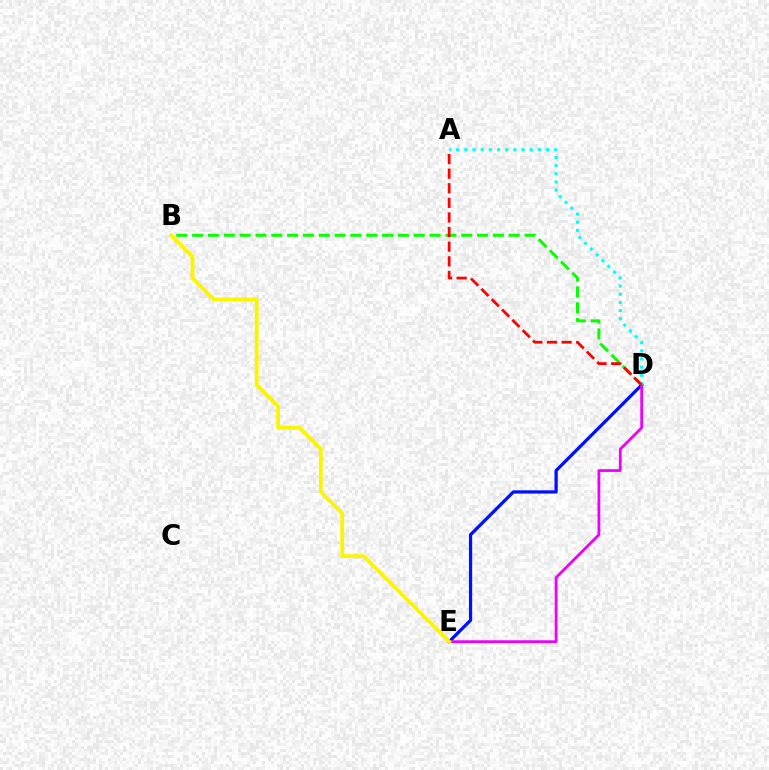{('D', 'E'): [{'color': '#0010ff', 'line_style': 'solid', 'thickness': 2.33}, {'color': '#ee00ff', 'line_style': 'solid', 'thickness': 2.0}], ('B', 'D'): [{'color': '#08ff00', 'line_style': 'dashed', 'thickness': 2.15}], ('A', 'D'): [{'color': '#00fff6', 'line_style': 'dotted', 'thickness': 2.22}, {'color': '#ff0000', 'line_style': 'dashed', 'thickness': 1.99}], ('B', 'E'): [{'color': '#fcf500', 'line_style': 'solid', 'thickness': 2.75}]}